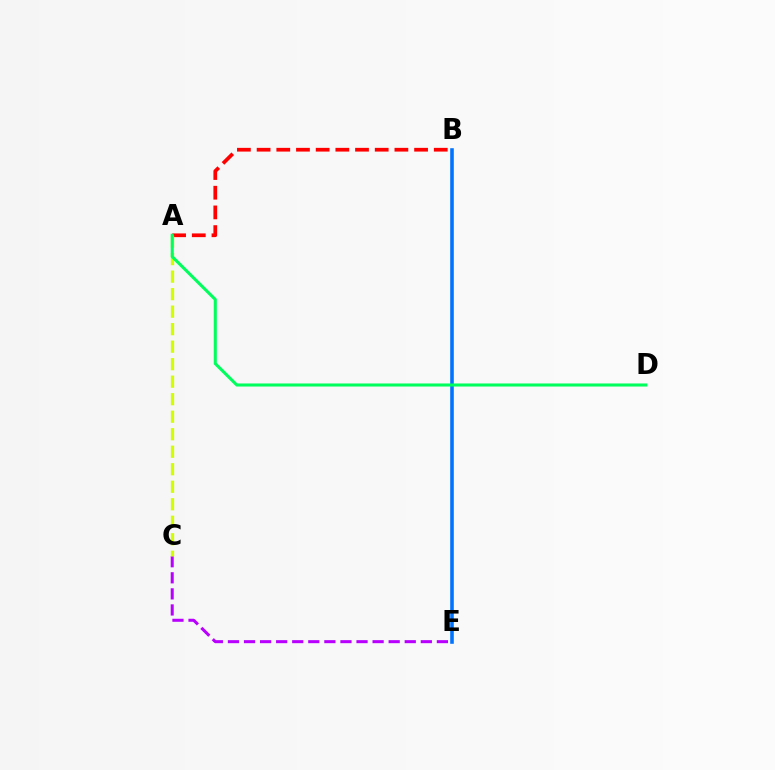{('C', 'E'): [{'color': '#b900ff', 'line_style': 'dashed', 'thickness': 2.18}], ('A', 'B'): [{'color': '#ff0000', 'line_style': 'dashed', 'thickness': 2.67}], ('B', 'E'): [{'color': '#0074ff', 'line_style': 'solid', 'thickness': 2.58}], ('A', 'C'): [{'color': '#d1ff00', 'line_style': 'dashed', 'thickness': 2.38}], ('A', 'D'): [{'color': '#00ff5c', 'line_style': 'solid', 'thickness': 2.2}]}